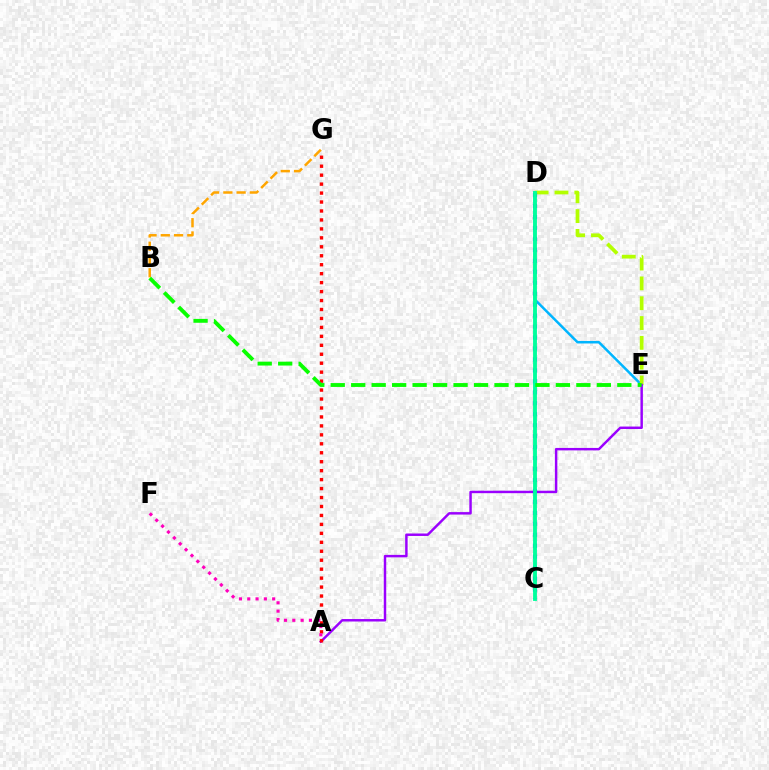{('D', 'E'): [{'color': '#00b5ff', 'line_style': 'solid', 'thickness': 1.81}, {'color': '#b3ff00', 'line_style': 'dashed', 'thickness': 2.69}], ('B', 'G'): [{'color': '#ffa500', 'line_style': 'dashed', 'thickness': 1.8}], ('A', 'E'): [{'color': '#9b00ff', 'line_style': 'solid', 'thickness': 1.77}], ('C', 'D'): [{'color': '#0010ff', 'line_style': 'dotted', 'thickness': 2.98}, {'color': '#00ff9d', 'line_style': 'solid', 'thickness': 2.78}], ('A', 'G'): [{'color': '#ff0000', 'line_style': 'dotted', 'thickness': 2.43}], ('A', 'F'): [{'color': '#ff00bd', 'line_style': 'dotted', 'thickness': 2.26}], ('B', 'E'): [{'color': '#08ff00', 'line_style': 'dashed', 'thickness': 2.78}]}